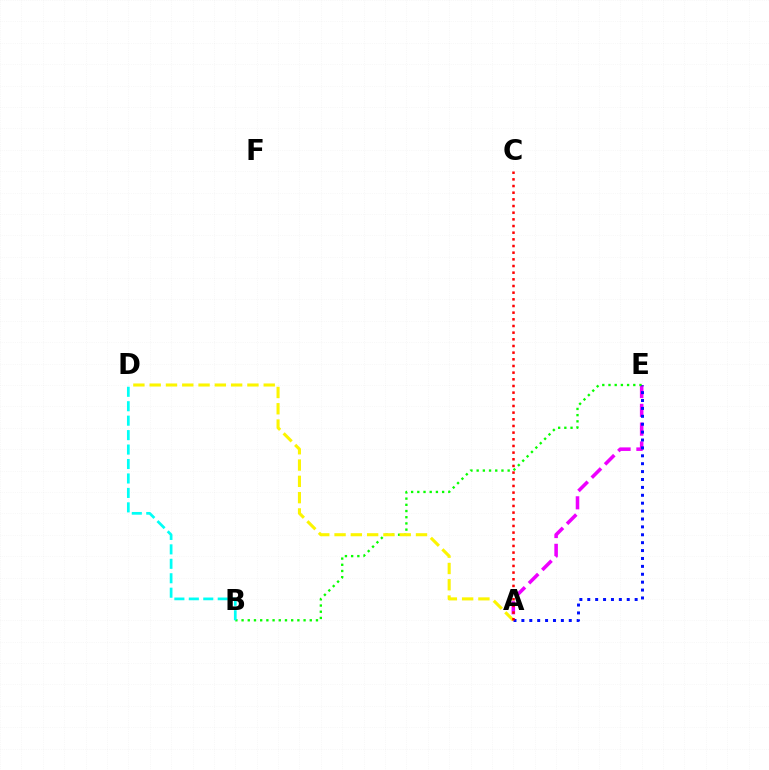{('A', 'E'): [{'color': '#ee00ff', 'line_style': 'dashed', 'thickness': 2.55}, {'color': '#0010ff', 'line_style': 'dotted', 'thickness': 2.15}], ('B', 'E'): [{'color': '#08ff00', 'line_style': 'dotted', 'thickness': 1.68}], ('A', 'D'): [{'color': '#fcf500', 'line_style': 'dashed', 'thickness': 2.21}], ('B', 'D'): [{'color': '#00fff6', 'line_style': 'dashed', 'thickness': 1.96}], ('A', 'C'): [{'color': '#ff0000', 'line_style': 'dotted', 'thickness': 1.81}]}